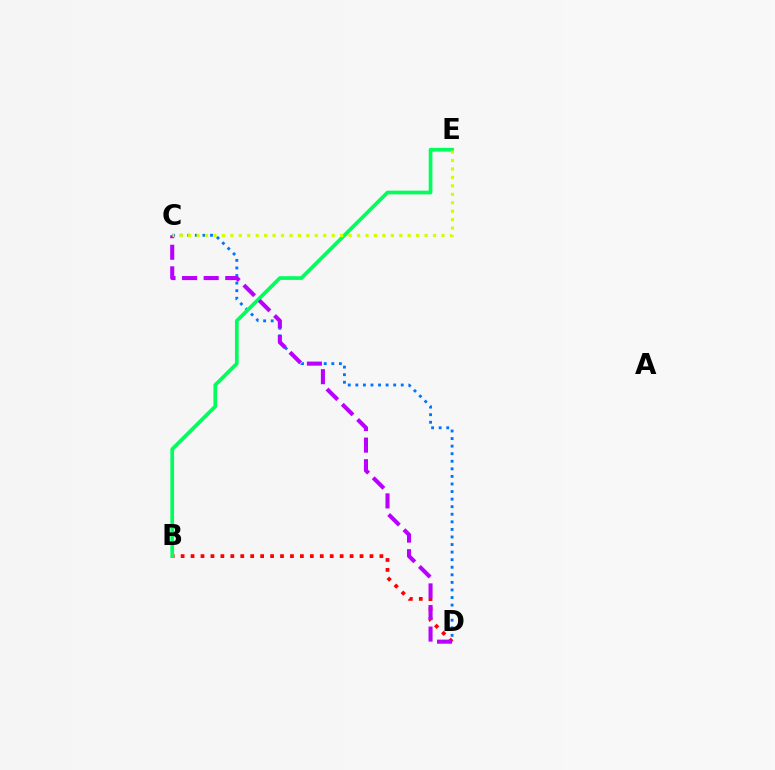{('C', 'D'): [{'color': '#0074ff', 'line_style': 'dotted', 'thickness': 2.06}, {'color': '#b900ff', 'line_style': 'dashed', 'thickness': 2.93}], ('B', 'D'): [{'color': '#ff0000', 'line_style': 'dotted', 'thickness': 2.7}], ('B', 'E'): [{'color': '#00ff5c', 'line_style': 'solid', 'thickness': 2.67}], ('C', 'E'): [{'color': '#d1ff00', 'line_style': 'dotted', 'thickness': 2.29}]}